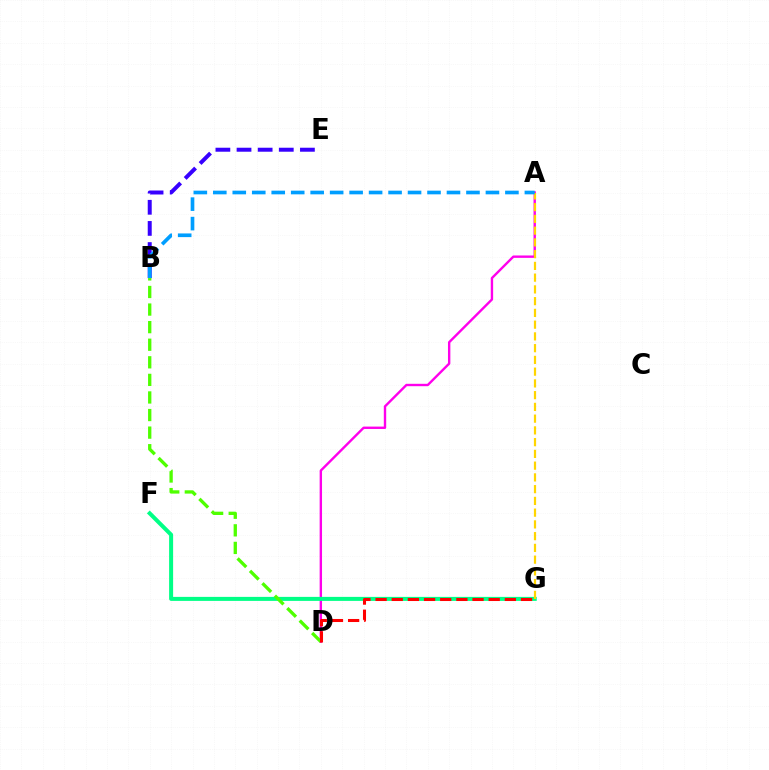{('B', 'E'): [{'color': '#3700ff', 'line_style': 'dashed', 'thickness': 2.87}], ('A', 'D'): [{'color': '#ff00ed', 'line_style': 'solid', 'thickness': 1.72}], ('F', 'G'): [{'color': '#00ff86', 'line_style': 'solid', 'thickness': 2.89}], ('A', 'G'): [{'color': '#ffd500', 'line_style': 'dashed', 'thickness': 1.6}], ('B', 'D'): [{'color': '#4fff00', 'line_style': 'dashed', 'thickness': 2.39}], ('D', 'G'): [{'color': '#ff0000', 'line_style': 'dashed', 'thickness': 2.2}], ('A', 'B'): [{'color': '#009eff', 'line_style': 'dashed', 'thickness': 2.65}]}